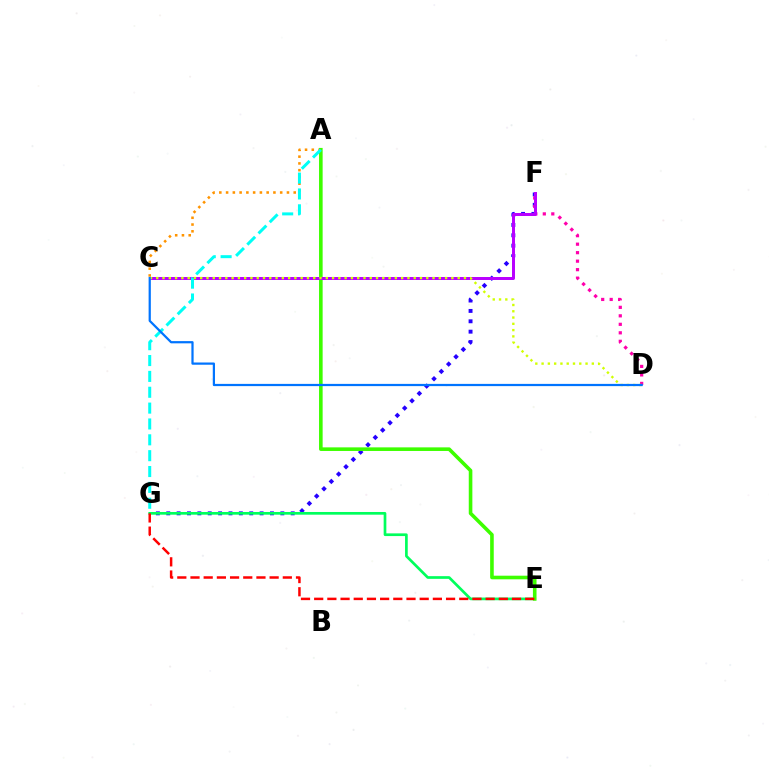{('F', 'G'): [{'color': '#2500ff', 'line_style': 'dotted', 'thickness': 2.82}], ('D', 'F'): [{'color': '#ff00ac', 'line_style': 'dotted', 'thickness': 2.31}], ('E', 'G'): [{'color': '#00ff5c', 'line_style': 'solid', 'thickness': 1.94}, {'color': '#ff0000', 'line_style': 'dashed', 'thickness': 1.79}], ('A', 'C'): [{'color': '#ff9400', 'line_style': 'dotted', 'thickness': 1.84}], ('A', 'E'): [{'color': '#3dff00', 'line_style': 'solid', 'thickness': 2.6}], ('C', 'F'): [{'color': '#b900ff', 'line_style': 'solid', 'thickness': 2.14}], ('C', 'D'): [{'color': '#d1ff00', 'line_style': 'dotted', 'thickness': 1.71}, {'color': '#0074ff', 'line_style': 'solid', 'thickness': 1.6}], ('A', 'G'): [{'color': '#00fff6', 'line_style': 'dashed', 'thickness': 2.15}]}